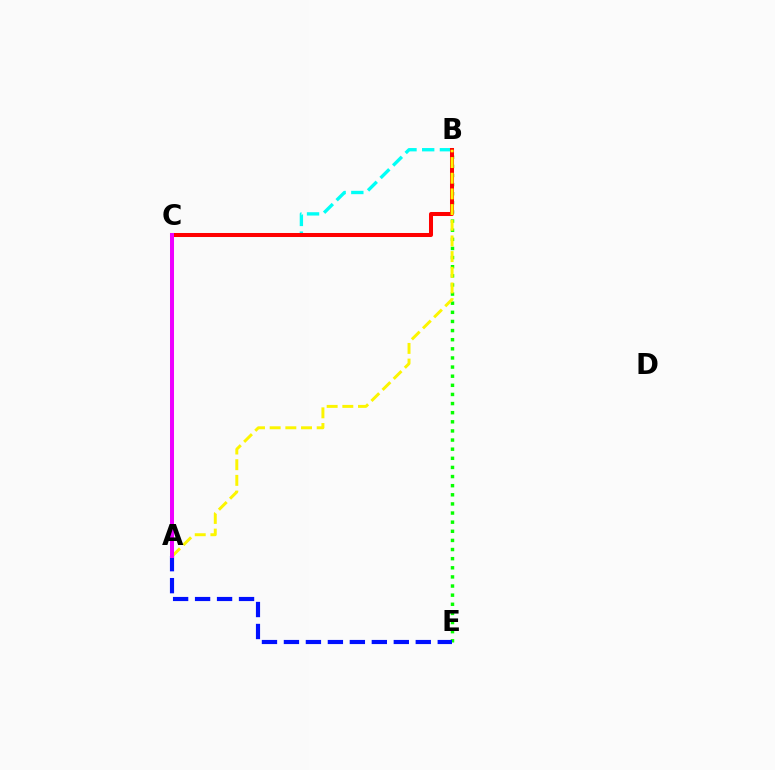{('B', 'E'): [{'color': '#08ff00', 'line_style': 'dotted', 'thickness': 2.48}], ('B', 'C'): [{'color': '#00fff6', 'line_style': 'dashed', 'thickness': 2.4}, {'color': '#ff0000', 'line_style': 'solid', 'thickness': 2.9}], ('A', 'B'): [{'color': '#fcf500', 'line_style': 'dashed', 'thickness': 2.13}], ('A', 'E'): [{'color': '#0010ff', 'line_style': 'dashed', 'thickness': 2.99}], ('A', 'C'): [{'color': '#ee00ff', 'line_style': 'solid', 'thickness': 2.88}]}